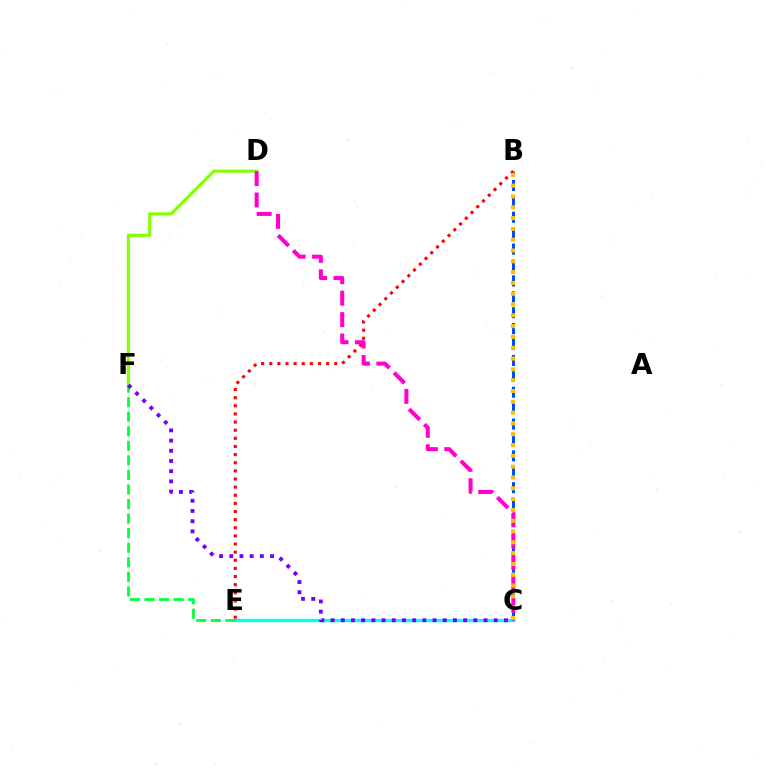{('C', 'E'): [{'color': '#00fff6', 'line_style': 'solid', 'thickness': 2.39}], ('E', 'F'): [{'color': '#00ff39', 'line_style': 'dashed', 'thickness': 1.98}], ('D', 'F'): [{'color': '#84ff00', 'line_style': 'solid', 'thickness': 2.25}], ('B', 'C'): [{'color': '#004bff', 'line_style': 'dashed', 'thickness': 2.16}, {'color': '#ffbd00', 'line_style': 'dotted', 'thickness': 2.94}], ('B', 'E'): [{'color': '#ff0000', 'line_style': 'dotted', 'thickness': 2.21}], ('C', 'D'): [{'color': '#ff00cf', 'line_style': 'dashed', 'thickness': 2.91}], ('C', 'F'): [{'color': '#7200ff', 'line_style': 'dotted', 'thickness': 2.77}]}